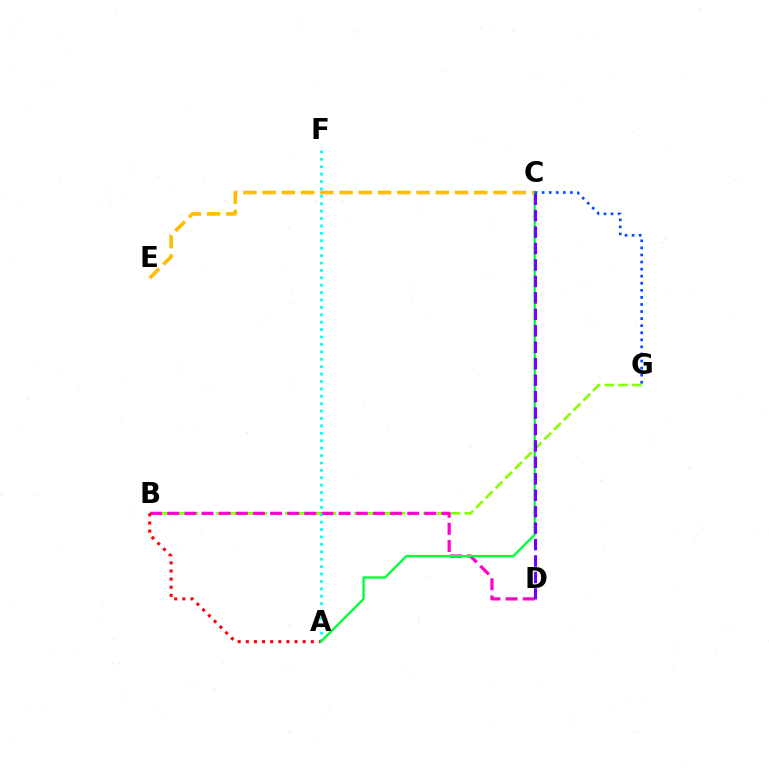{('B', 'G'): [{'color': '#84ff00', 'line_style': 'dashed', 'thickness': 1.87}], ('B', 'D'): [{'color': '#ff00cf', 'line_style': 'dashed', 'thickness': 2.33}], ('A', 'F'): [{'color': '#00fff6', 'line_style': 'dotted', 'thickness': 2.01}], ('C', 'E'): [{'color': '#ffbd00', 'line_style': 'dashed', 'thickness': 2.61}], ('A', 'B'): [{'color': '#ff0000', 'line_style': 'dotted', 'thickness': 2.21}], ('A', 'C'): [{'color': '#00ff39', 'line_style': 'solid', 'thickness': 1.68}], ('C', 'D'): [{'color': '#7200ff', 'line_style': 'dashed', 'thickness': 2.23}], ('C', 'G'): [{'color': '#004bff', 'line_style': 'dotted', 'thickness': 1.92}]}